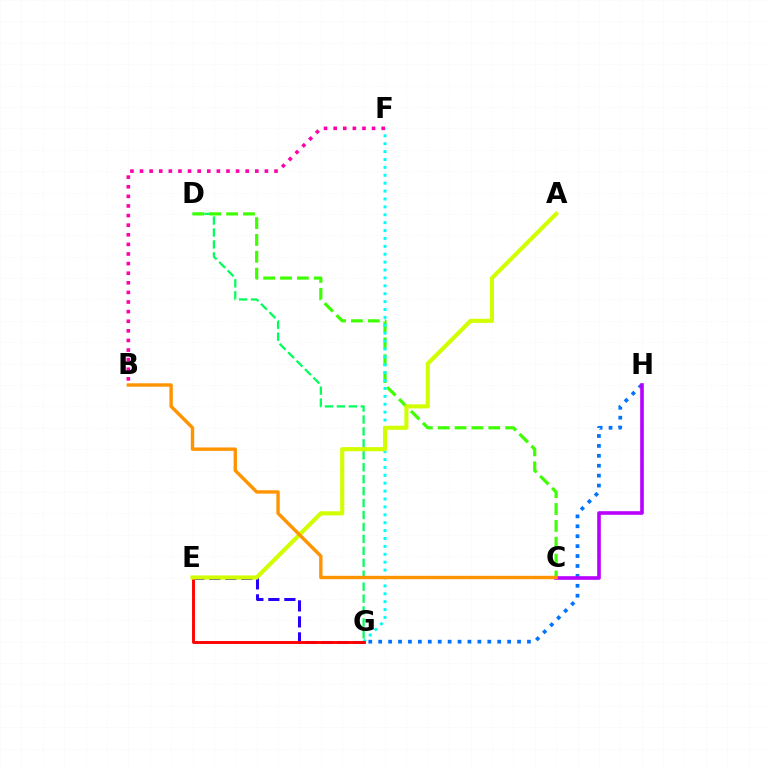{('D', 'G'): [{'color': '#00ff5c', 'line_style': 'dashed', 'thickness': 1.62}], ('E', 'G'): [{'color': '#2500ff', 'line_style': 'dashed', 'thickness': 2.17}, {'color': '#ff0000', 'line_style': 'solid', 'thickness': 2.08}], ('C', 'D'): [{'color': '#3dff00', 'line_style': 'dashed', 'thickness': 2.29}], ('G', 'H'): [{'color': '#0074ff', 'line_style': 'dotted', 'thickness': 2.69}], ('F', 'G'): [{'color': '#00fff6', 'line_style': 'dotted', 'thickness': 2.15}], ('B', 'F'): [{'color': '#ff00ac', 'line_style': 'dotted', 'thickness': 2.61}], ('C', 'H'): [{'color': '#b900ff', 'line_style': 'solid', 'thickness': 2.6}], ('A', 'E'): [{'color': '#d1ff00', 'line_style': 'solid', 'thickness': 2.96}], ('B', 'C'): [{'color': '#ff9400', 'line_style': 'solid', 'thickness': 2.44}]}